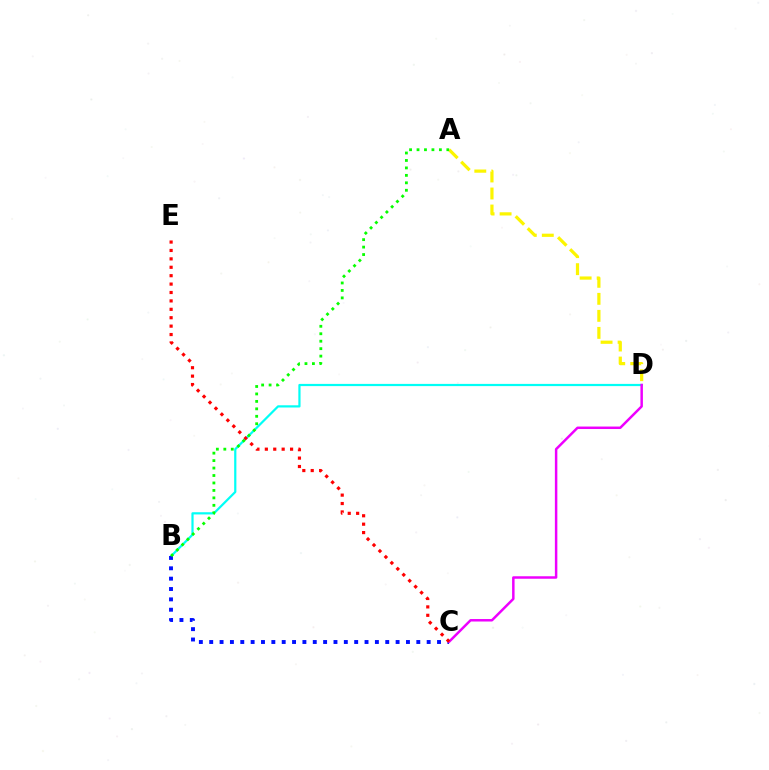{('A', 'D'): [{'color': '#fcf500', 'line_style': 'dashed', 'thickness': 2.31}], ('B', 'D'): [{'color': '#00fff6', 'line_style': 'solid', 'thickness': 1.59}], ('B', 'C'): [{'color': '#0010ff', 'line_style': 'dotted', 'thickness': 2.81}], ('A', 'B'): [{'color': '#08ff00', 'line_style': 'dotted', 'thickness': 2.03}], ('C', 'D'): [{'color': '#ee00ff', 'line_style': 'solid', 'thickness': 1.79}], ('C', 'E'): [{'color': '#ff0000', 'line_style': 'dotted', 'thickness': 2.28}]}